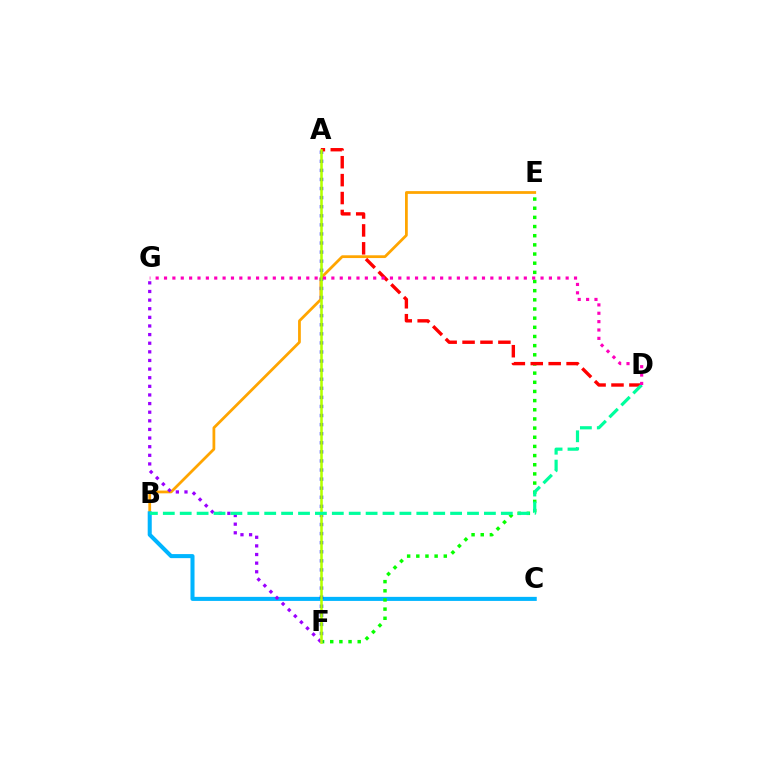{('B', 'E'): [{'color': '#ffa500', 'line_style': 'solid', 'thickness': 1.99}], ('B', 'C'): [{'color': '#00b5ff', 'line_style': 'solid', 'thickness': 2.92}], ('E', 'F'): [{'color': '#08ff00', 'line_style': 'dotted', 'thickness': 2.49}], ('A', 'F'): [{'color': '#0010ff', 'line_style': 'dotted', 'thickness': 2.47}, {'color': '#b3ff00', 'line_style': 'solid', 'thickness': 1.86}], ('F', 'G'): [{'color': '#9b00ff', 'line_style': 'dotted', 'thickness': 2.34}], ('A', 'D'): [{'color': '#ff0000', 'line_style': 'dashed', 'thickness': 2.43}], ('B', 'D'): [{'color': '#00ff9d', 'line_style': 'dashed', 'thickness': 2.3}], ('D', 'G'): [{'color': '#ff00bd', 'line_style': 'dotted', 'thickness': 2.27}]}